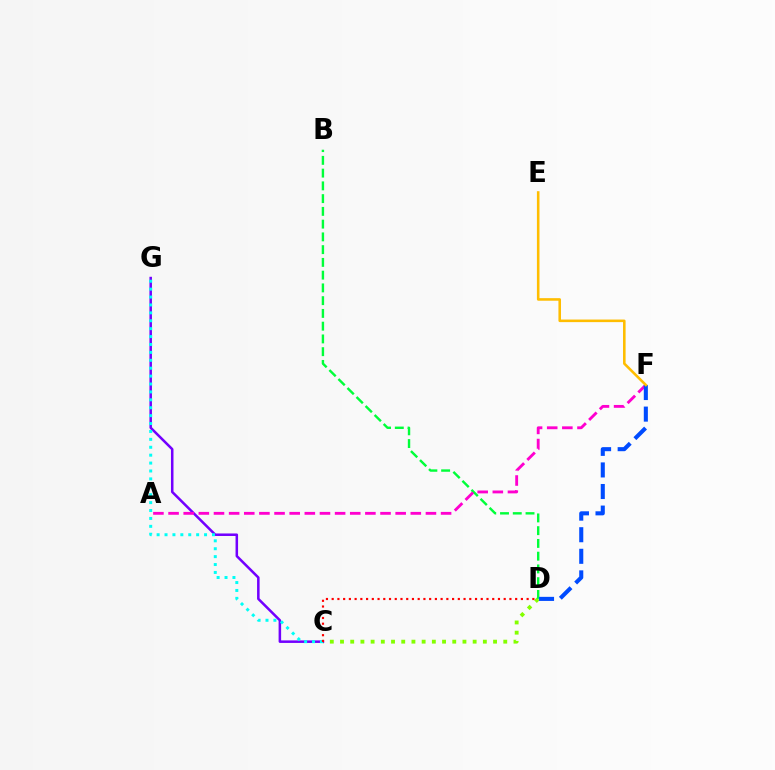{('C', 'D'): [{'color': '#84ff00', 'line_style': 'dotted', 'thickness': 2.77}, {'color': '#ff0000', 'line_style': 'dotted', 'thickness': 1.56}], ('C', 'G'): [{'color': '#7200ff', 'line_style': 'solid', 'thickness': 1.82}, {'color': '#00fff6', 'line_style': 'dotted', 'thickness': 2.15}], ('B', 'D'): [{'color': '#00ff39', 'line_style': 'dashed', 'thickness': 1.73}], ('A', 'F'): [{'color': '#ff00cf', 'line_style': 'dashed', 'thickness': 2.06}], ('D', 'F'): [{'color': '#004bff', 'line_style': 'dashed', 'thickness': 2.93}], ('E', 'F'): [{'color': '#ffbd00', 'line_style': 'solid', 'thickness': 1.85}]}